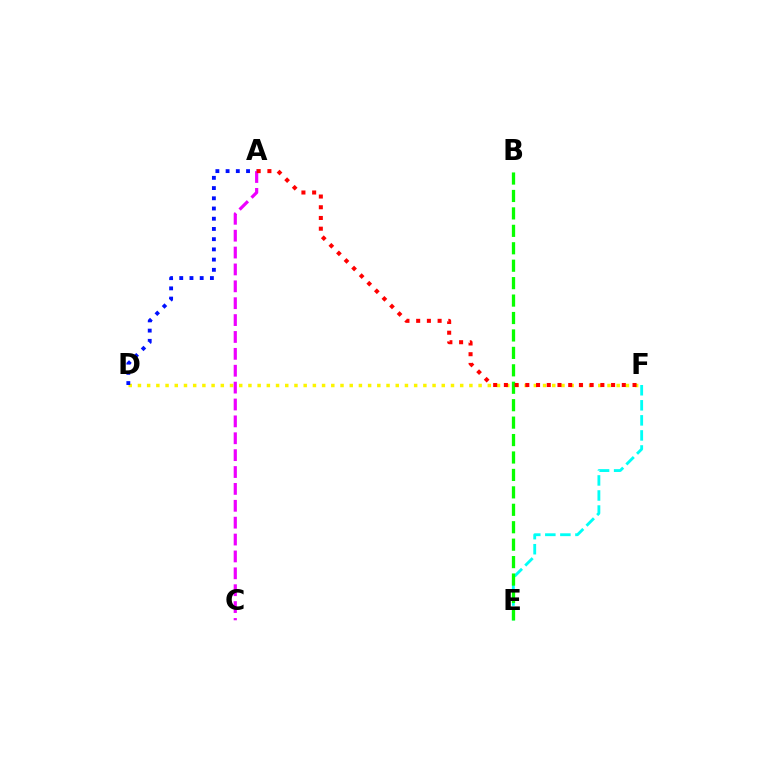{('E', 'F'): [{'color': '#00fff6', 'line_style': 'dashed', 'thickness': 2.04}], ('B', 'E'): [{'color': '#08ff00', 'line_style': 'dashed', 'thickness': 2.37}], ('D', 'F'): [{'color': '#fcf500', 'line_style': 'dotted', 'thickness': 2.5}], ('A', 'D'): [{'color': '#0010ff', 'line_style': 'dotted', 'thickness': 2.78}], ('A', 'C'): [{'color': '#ee00ff', 'line_style': 'dashed', 'thickness': 2.29}], ('A', 'F'): [{'color': '#ff0000', 'line_style': 'dotted', 'thickness': 2.91}]}